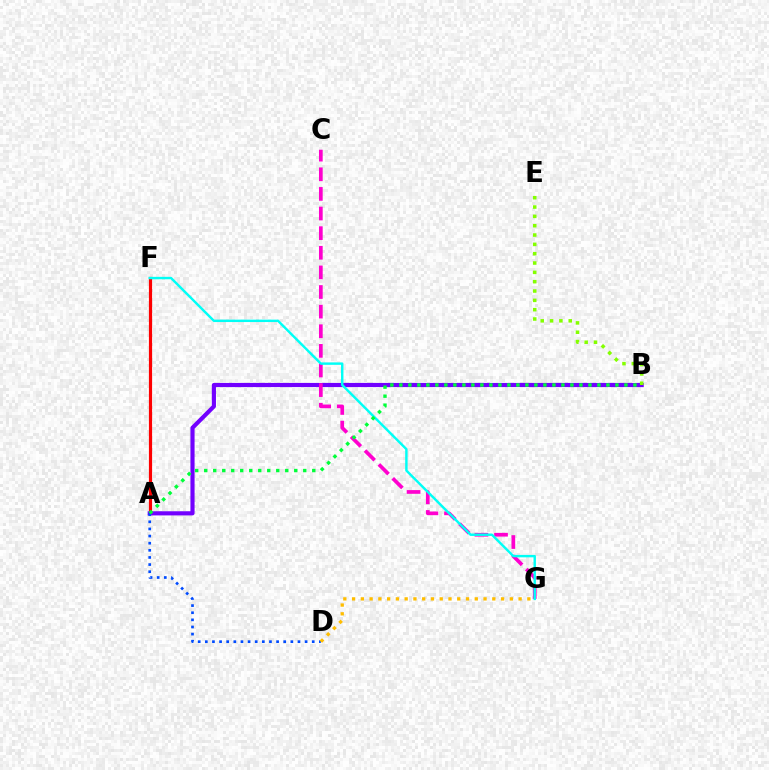{('A', 'F'): [{'color': '#ff0000', 'line_style': 'solid', 'thickness': 2.29}], ('A', 'B'): [{'color': '#7200ff', 'line_style': 'solid', 'thickness': 2.99}, {'color': '#00ff39', 'line_style': 'dotted', 'thickness': 2.45}], ('A', 'D'): [{'color': '#004bff', 'line_style': 'dotted', 'thickness': 1.94}], ('C', 'G'): [{'color': '#ff00cf', 'line_style': 'dashed', 'thickness': 2.67}], ('F', 'G'): [{'color': '#00fff6', 'line_style': 'solid', 'thickness': 1.75}], ('B', 'E'): [{'color': '#84ff00', 'line_style': 'dotted', 'thickness': 2.54}], ('D', 'G'): [{'color': '#ffbd00', 'line_style': 'dotted', 'thickness': 2.38}]}